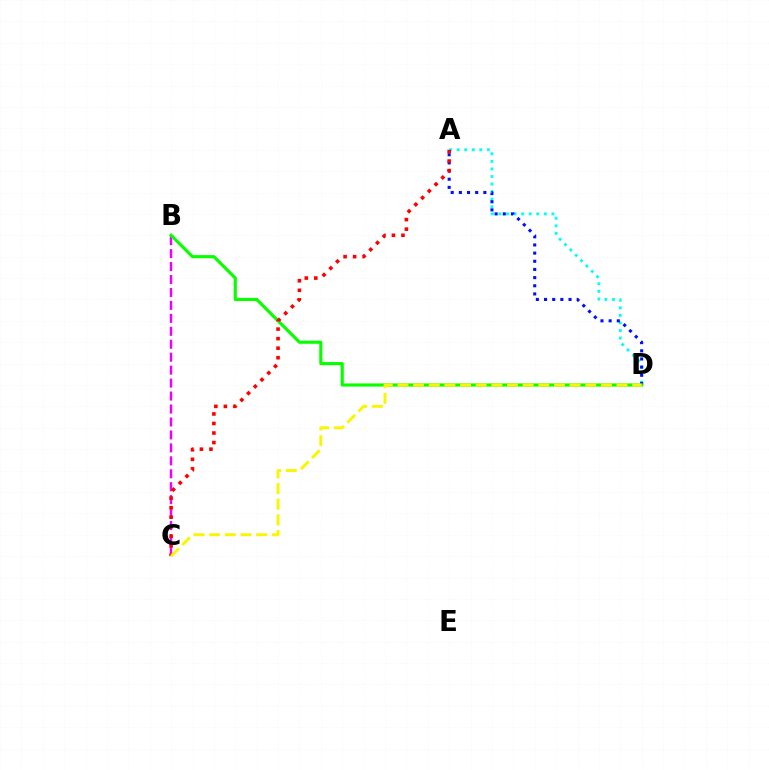{('A', 'D'): [{'color': '#00fff6', 'line_style': 'dotted', 'thickness': 2.06}, {'color': '#0010ff', 'line_style': 'dotted', 'thickness': 2.22}], ('B', 'C'): [{'color': '#ee00ff', 'line_style': 'dashed', 'thickness': 1.76}], ('B', 'D'): [{'color': '#08ff00', 'line_style': 'solid', 'thickness': 2.26}], ('A', 'C'): [{'color': '#ff0000', 'line_style': 'dotted', 'thickness': 2.59}], ('C', 'D'): [{'color': '#fcf500', 'line_style': 'dashed', 'thickness': 2.13}]}